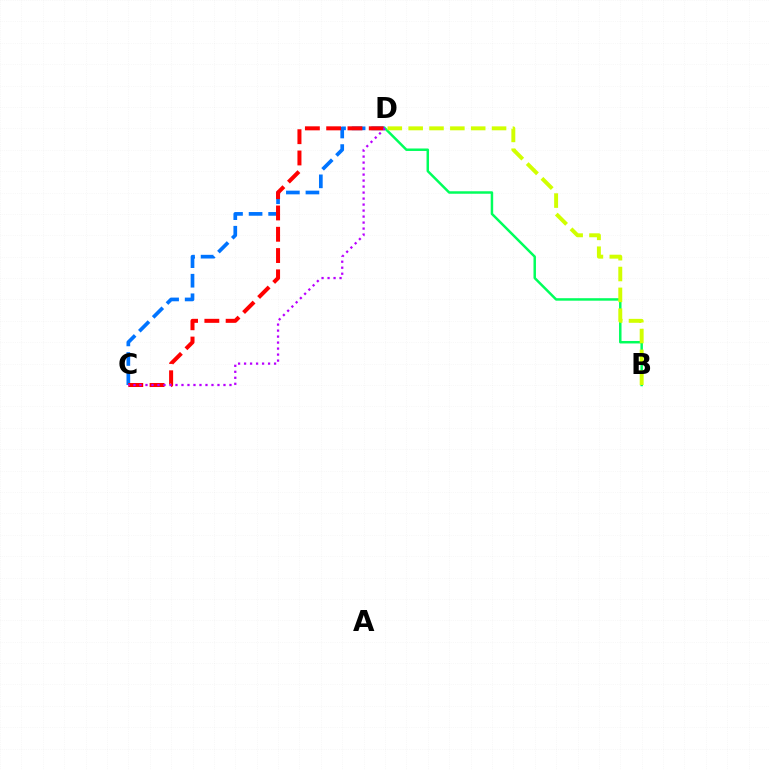{('C', 'D'): [{'color': '#0074ff', 'line_style': 'dashed', 'thickness': 2.66}, {'color': '#ff0000', 'line_style': 'dashed', 'thickness': 2.89}, {'color': '#b900ff', 'line_style': 'dotted', 'thickness': 1.63}], ('B', 'D'): [{'color': '#00ff5c', 'line_style': 'solid', 'thickness': 1.78}, {'color': '#d1ff00', 'line_style': 'dashed', 'thickness': 2.83}]}